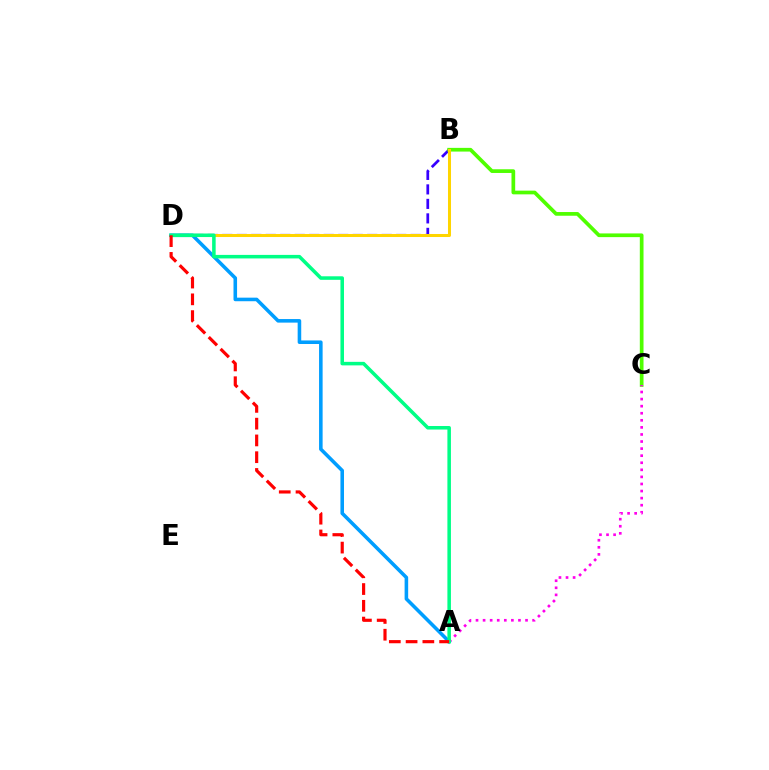{('B', 'D'): [{'color': '#3700ff', 'line_style': 'dashed', 'thickness': 1.97}, {'color': '#ffd500', 'line_style': 'solid', 'thickness': 2.18}], ('B', 'C'): [{'color': '#4fff00', 'line_style': 'solid', 'thickness': 2.67}], ('A', 'D'): [{'color': '#009eff', 'line_style': 'solid', 'thickness': 2.57}, {'color': '#00ff86', 'line_style': 'solid', 'thickness': 2.55}, {'color': '#ff0000', 'line_style': 'dashed', 'thickness': 2.28}], ('A', 'C'): [{'color': '#ff00ed', 'line_style': 'dotted', 'thickness': 1.92}]}